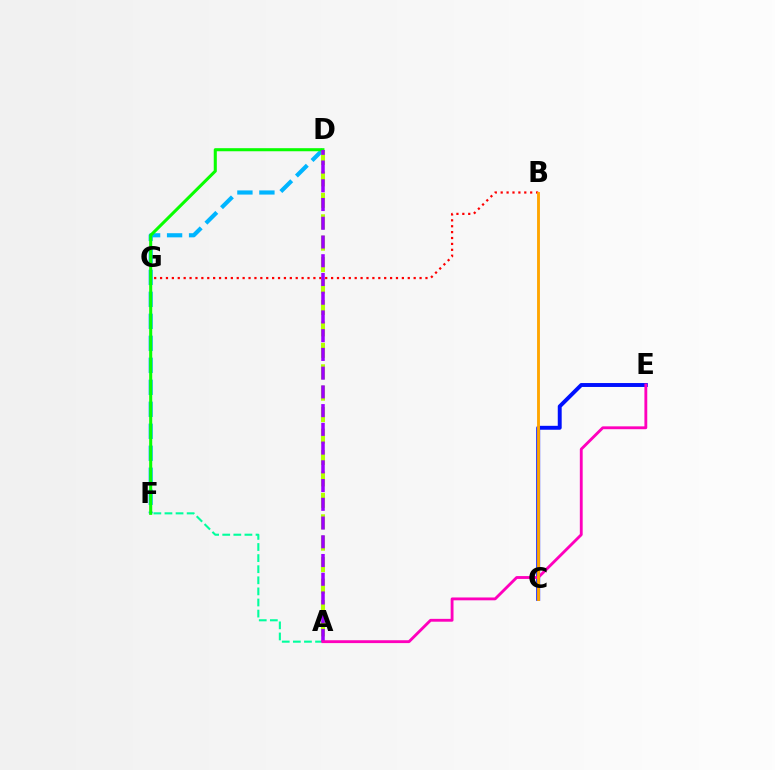{('B', 'G'): [{'color': '#ff0000', 'line_style': 'dotted', 'thickness': 1.6}], ('D', 'F'): [{'color': '#00b5ff', 'line_style': 'dashed', 'thickness': 2.99}, {'color': '#08ff00', 'line_style': 'solid', 'thickness': 2.21}], ('A', 'F'): [{'color': '#00ff9d', 'line_style': 'dashed', 'thickness': 1.51}], ('A', 'D'): [{'color': '#b3ff00', 'line_style': 'dashed', 'thickness': 2.91}, {'color': '#9b00ff', 'line_style': 'dashed', 'thickness': 2.55}], ('C', 'E'): [{'color': '#0010ff', 'line_style': 'solid', 'thickness': 2.82}], ('A', 'E'): [{'color': '#ff00bd', 'line_style': 'solid', 'thickness': 2.05}], ('B', 'C'): [{'color': '#ffa500', 'line_style': 'solid', 'thickness': 2.07}]}